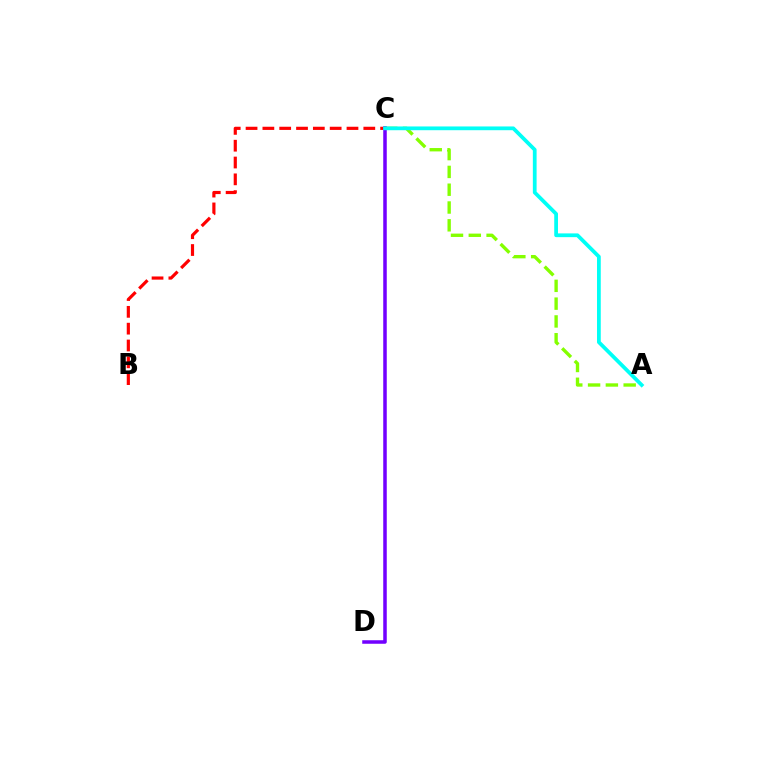{('B', 'C'): [{'color': '#ff0000', 'line_style': 'dashed', 'thickness': 2.29}], ('A', 'C'): [{'color': '#84ff00', 'line_style': 'dashed', 'thickness': 2.42}, {'color': '#00fff6', 'line_style': 'solid', 'thickness': 2.7}], ('C', 'D'): [{'color': '#7200ff', 'line_style': 'solid', 'thickness': 2.54}]}